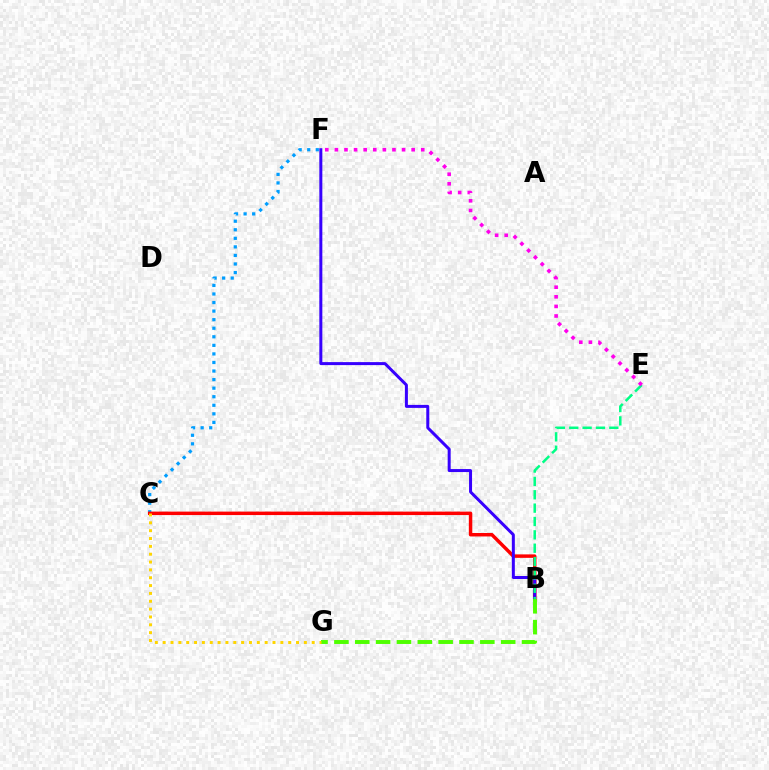{('C', 'F'): [{'color': '#009eff', 'line_style': 'dotted', 'thickness': 2.33}], ('B', 'C'): [{'color': '#ff0000', 'line_style': 'solid', 'thickness': 2.5}], ('B', 'F'): [{'color': '#3700ff', 'line_style': 'solid', 'thickness': 2.16}], ('B', 'G'): [{'color': '#4fff00', 'line_style': 'dashed', 'thickness': 2.83}], ('B', 'E'): [{'color': '#00ff86', 'line_style': 'dashed', 'thickness': 1.81}], ('E', 'F'): [{'color': '#ff00ed', 'line_style': 'dotted', 'thickness': 2.61}], ('C', 'G'): [{'color': '#ffd500', 'line_style': 'dotted', 'thickness': 2.13}]}